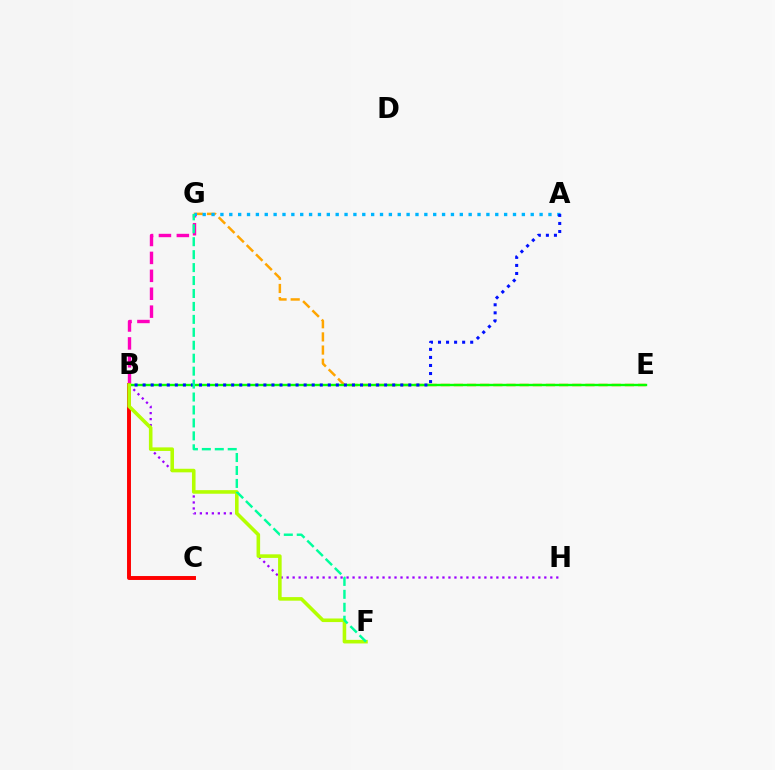{('E', 'G'): [{'color': '#ffa500', 'line_style': 'dashed', 'thickness': 1.79}], ('B', 'G'): [{'color': '#ff00bd', 'line_style': 'dashed', 'thickness': 2.43}], ('B', 'C'): [{'color': '#ff0000', 'line_style': 'solid', 'thickness': 2.83}], ('B', 'H'): [{'color': '#9b00ff', 'line_style': 'dotted', 'thickness': 1.63}], ('A', 'G'): [{'color': '#00b5ff', 'line_style': 'dotted', 'thickness': 2.41}], ('B', 'E'): [{'color': '#08ff00', 'line_style': 'solid', 'thickness': 1.72}], ('A', 'B'): [{'color': '#0010ff', 'line_style': 'dotted', 'thickness': 2.19}], ('B', 'F'): [{'color': '#b3ff00', 'line_style': 'solid', 'thickness': 2.58}], ('F', 'G'): [{'color': '#00ff9d', 'line_style': 'dashed', 'thickness': 1.76}]}